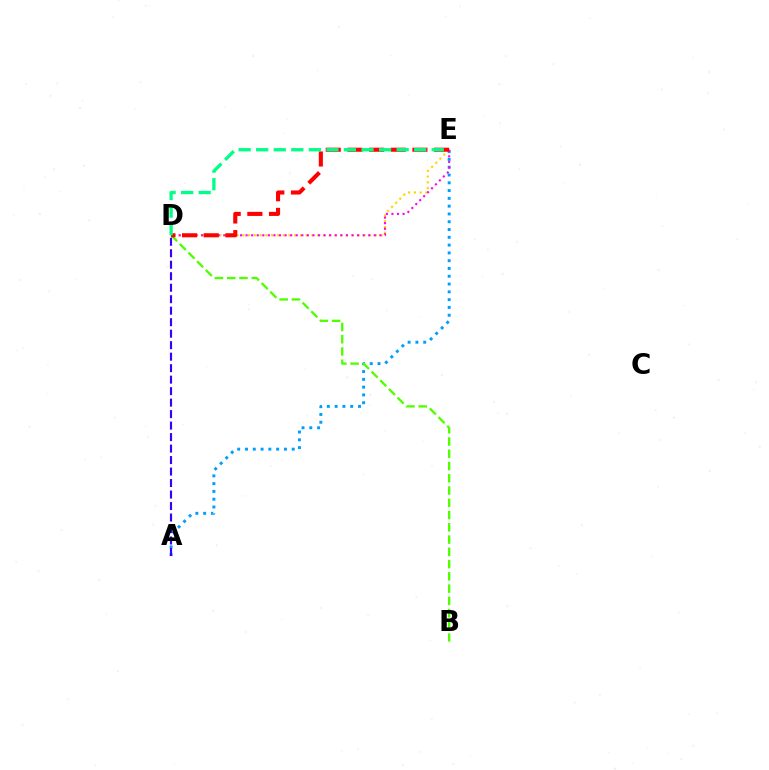{('D', 'E'): [{'color': '#ffd500', 'line_style': 'dotted', 'thickness': 1.57}, {'color': '#ff00ed', 'line_style': 'dotted', 'thickness': 1.51}, {'color': '#ff0000', 'line_style': 'dashed', 'thickness': 2.94}, {'color': '#00ff86', 'line_style': 'dashed', 'thickness': 2.38}], ('A', 'E'): [{'color': '#009eff', 'line_style': 'dotted', 'thickness': 2.12}], ('B', 'D'): [{'color': '#4fff00', 'line_style': 'dashed', 'thickness': 1.67}], ('A', 'D'): [{'color': '#3700ff', 'line_style': 'dashed', 'thickness': 1.56}]}